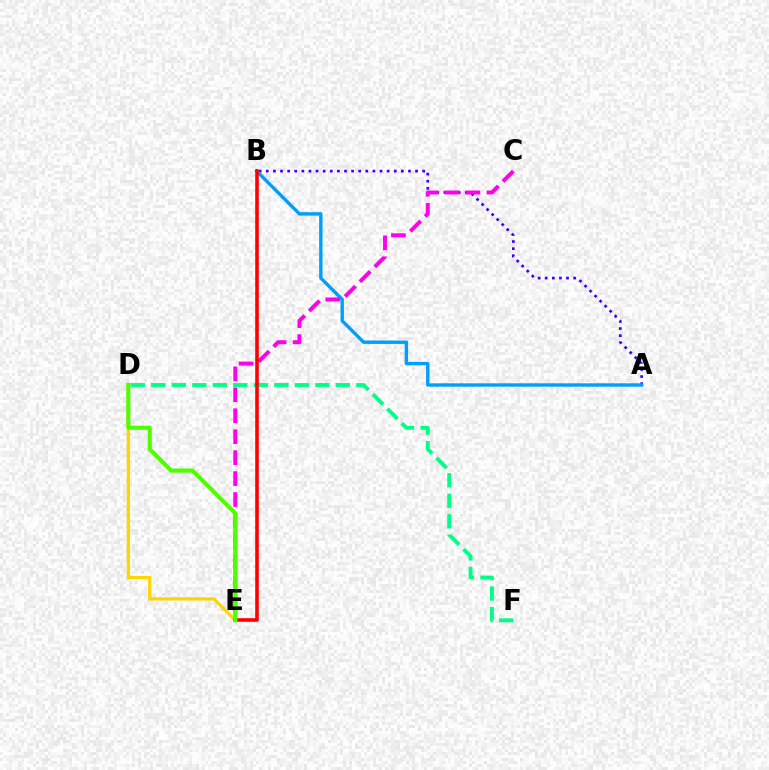{('D', 'E'): [{'color': '#ffd500', 'line_style': 'solid', 'thickness': 2.35}, {'color': '#4fff00', 'line_style': 'solid', 'thickness': 2.97}], ('D', 'F'): [{'color': '#00ff86', 'line_style': 'dashed', 'thickness': 2.78}], ('A', 'B'): [{'color': '#3700ff', 'line_style': 'dotted', 'thickness': 1.93}, {'color': '#009eff', 'line_style': 'solid', 'thickness': 2.44}], ('C', 'E'): [{'color': '#ff00ed', 'line_style': 'dashed', 'thickness': 2.85}], ('B', 'E'): [{'color': '#ff0000', 'line_style': 'solid', 'thickness': 2.57}]}